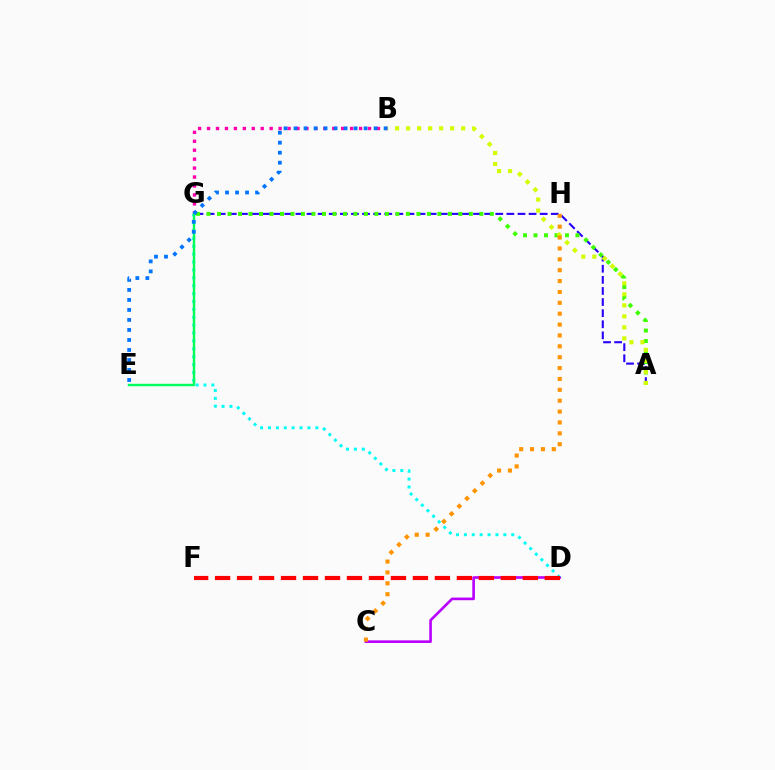{('B', 'G'): [{'color': '#ff00ac', 'line_style': 'dotted', 'thickness': 2.43}], ('A', 'G'): [{'color': '#2500ff', 'line_style': 'dashed', 'thickness': 1.51}, {'color': '#3dff00', 'line_style': 'dotted', 'thickness': 2.85}], ('C', 'D'): [{'color': '#b900ff', 'line_style': 'solid', 'thickness': 1.89}], ('D', 'G'): [{'color': '#00fff6', 'line_style': 'dotted', 'thickness': 2.14}], ('D', 'F'): [{'color': '#ff0000', 'line_style': 'dashed', 'thickness': 2.99}], ('E', 'G'): [{'color': '#00ff5c', 'line_style': 'solid', 'thickness': 1.76}], ('A', 'B'): [{'color': '#d1ff00', 'line_style': 'dotted', 'thickness': 2.99}], ('C', 'H'): [{'color': '#ff9400', 'line_style': 'dotted', 'thickness': 2.96}], ('B', 'E'): [{'color': '#0074ff', 'line_style': 'dotted', 'thickness': 2.72}]}